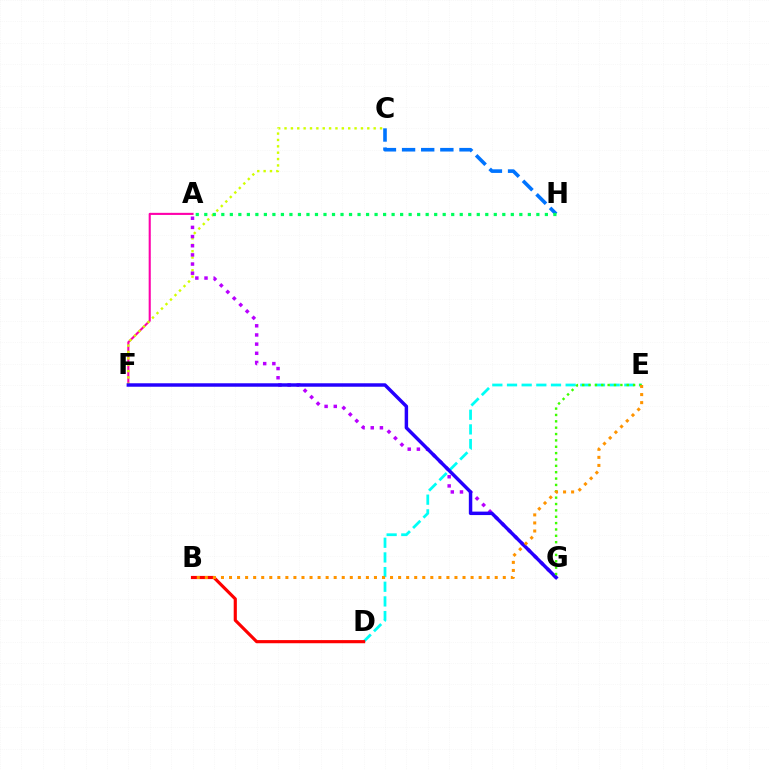{('A', 'F'): [{'color': '#ff00ac', 'line_style': 'solid', 'thickness': 1.52}], ('C', 'F'): [{'color': '#d1ff00', 'line_style': 'dotted', 'thickness': 1.73}], ('C', 'H'): [{'color': '#0074ff', 'line_style': 'dashed', 'thickness': 2.6}], ('D', 'E'): [{'color': '#00fff6', 'line_style': 'dashed', 'thickness': 1.99}], ('A', 'G'): [{'color': '#b900ff', 'line_style': 'dotted', 'thickness': 2.49}], ('F', 'G'): [{'color': '#2500ff', 'line_style': 'solid', 'thickness': 2.49}], ('A', 'H'): [{'color': '#00ff5c', 'line_style': 'dotted', 'thickness': 2.31}], ('E', 'G'): [{'color': '#3dff00', 'line_style': 'dotted', 'thickness': 1.73}], ('B', 'D'): [{'color': '#ff0000', 'line_style': 'solid', 'thickness': 2.27}], ('B', 'E'): [{'color': '#ff9400', 'line_style': 'dotted', 'thickness': 2.19}]}